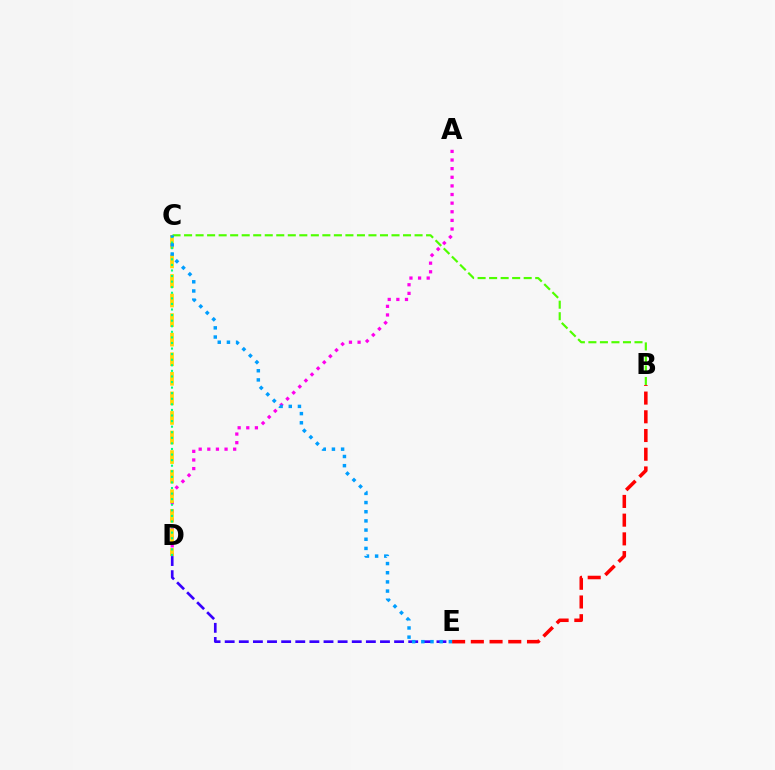{('A', 'D'): [{'color': '#ff00ed', 'line_style': 'dotted', 'thickness': 2.34}], ('C', 'D'): [{'color': '#ffd500', 'line_style': 'dashed', 'thickness': 2.66}, {'color': '#00ff86', 'line_style': 'dotted', 'thickness': 1.52}], ('D', 'E'): [{'color': '#3700ff', 'line_style': 'dashed', 'thickness': 1.92}], ('B', 'C'): [{'color': '#4fff00', 'line_style': 'dashed', 'thickness': 1.57}], ('B', 'E'): [{'color': '#ff0000', 'line_style': 'dashed', 'thickness': 2.54}], ('C', 'E'): [{'color': '#009eff', 'line_style': 'dotted', 'thickness': 2.49}]}